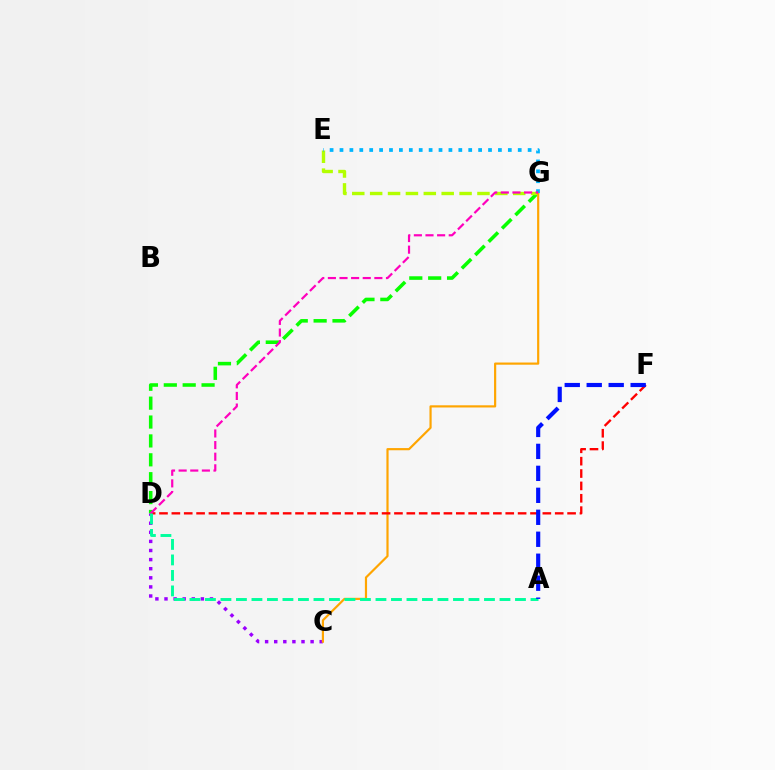{('C', 'D'): [{'color': '#9b00ff', 'line_style': 'dotted', 'thickness': 2.47}], ('D', 'G'): [{'color': '#08ff00', 'line_style': 'dashed', 'thickness': 2.57}, {'color': '#ff00bd', 'line_style': 'dashed', 'thickness': 1.58}], ('E', 'G'): [{'color': '#b3ff00', 'line_style': 'dashed', 'thickness': 2.43}, {'color': '#00b5ff', 'line_style': 'dotted', 'thickness': 2.69}], ('C', 'G'): [{'color': '#ffa500', 'line_style': 'solid', 'thickness': 1.57}], ('D', 'F'): [{'color': '#ff0000', 'line_style': 'dashed', 'thickness': 1.68}], ('A', 'D'): [{'color': '#00ff9d', 'line_style': 'dashed', 'thickness': 2.11}], ('A', 'F'): [{'color': '#0010ff', 'line_style': 'dashed', 'thickness': 2.98}]}